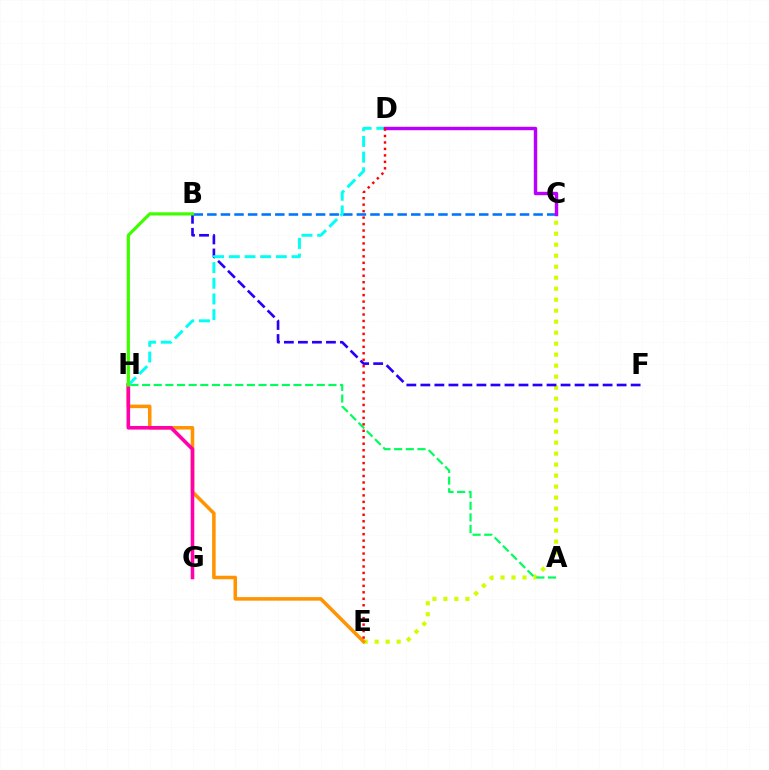{('C', 'E'): [{'color': '#d1ff00', 'line_style': 'dotted', 'thickness': 2.99}], ('B', 'C'): [{'color': '#0074ff', 'line_style': 'dashed', 'thickness': 1.85}], ('E', 'H'): [{'color': '#ff9400', 'line_style': 'solid', 'thickness': 2.54}], ('B', 'F'): [{'color': '#2500ff', 'line_style': 'dashed', 'thickness': 1.9}], ('A', 'H'): [{'color': '#00ff5c', 'line_style': 'dashed', 'thickness': 1.58}], ('G', 'H'): [{'color': '#ff00ac', 'line_style': 'solid', 'thickness': 2.58}], ('D', 'H'): [{'color': '#00fff6', 'line_style': 'dashed', 'thickness': 2.13}], ('C', 'D'): [{'color': '#b900ff', 'line_style': 'solid', 'thickness': 2.47}], ('D', 'E'): [{'color': '#ff0000', 'line_style': 'dotted', 'thickness': 1.76}], ('B', 'H'): [{'color': '#3dff00', 'line_style': 'solid', 'thickness': 2.29}]}